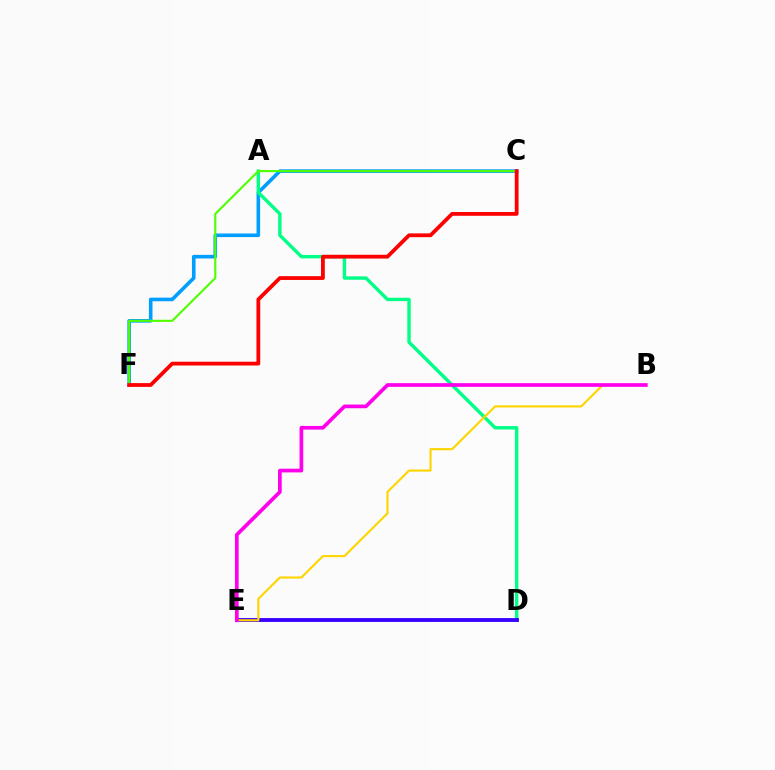{('C', 'F'): [{'color': '#009eff', 'line_style': 'solid', 'thickness': 2.59}, {'color': '#4fff00', 'line_style': 'solid', 'thickness': 1.53}, {'color': '#ff0000', 'line_style': 'solid', 'thickness': 2.72}], ('A', 'D'): [{'color': '#00ff86', 'line_style': 'solid', 'thickness': 2.44}], ('D', 'E'): [{'color': '#3700ff', 'line_style': 'solid', 'thickness': 2.77}], ('B', 'E'): [{'color': '#ffd500', 'line_style': 'solid', 'thickness': 1.54}, {'color': '#ff00ed', 'line_style': 'solid', 'thickness': 2.66}]}